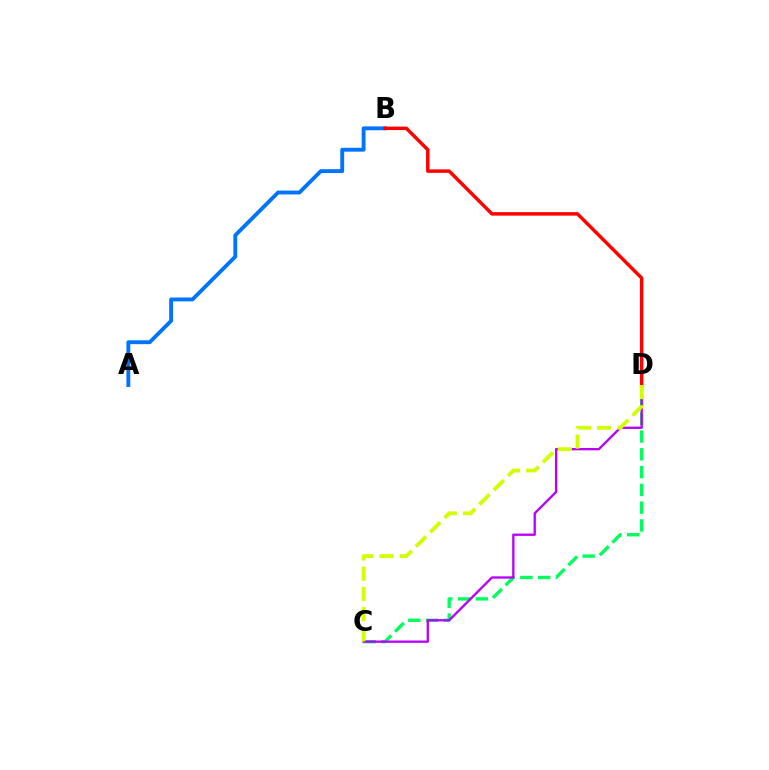{('A', 'B'): [{'color': '#0074ff', 'line_style': 'solid', 'thickness': 2.78}], ('C', 'D'): [{'color': '#00ff5c', 'line_style': 'dashed', 'thickness': 2.42}, {'color': '#b900ff', 'line_style': 'solid', 'thickness': 1.67}, {'color': '#d1ff00', 'line_style': 'dashed', 'thickness': 2.75}], ('B', 'D'): [{'color': '#ff0000', 'line_style': 'solid', 'thickness': 2.5}]}